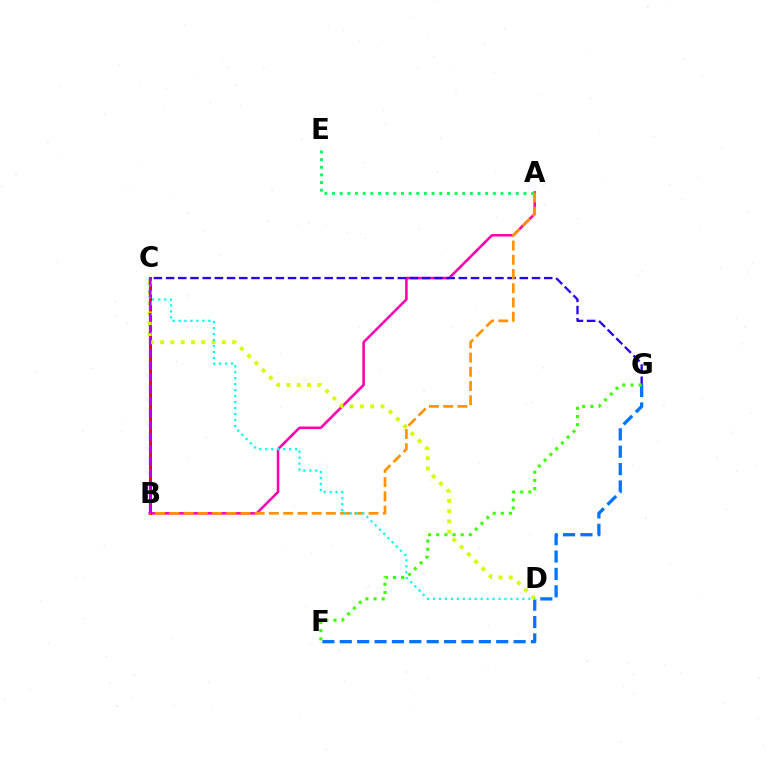{('A', 'B'): [{'color': '#ff00ac', 'line_style': 'solid', 'thickness': 1.84}, {'color': '#ff9400', 'line_style': 'dashed', 'thickness': 1.93}], ('B', 'C'): [{'color': '#ff0000', 'line_style': 'solid', 'thickness': 2.16}, {'color': '#b900ff', 'line_style': 'dashed', 'thickness': 1.63}], ('F', 'G'): [{'color': '#0074ff', 'line_style': 'dashed', 'thickness': 2.36}, {'color': '#3dff00', 'line_style': 'dotted', 'thickness': 2.22}], ('C', 'G'): [{'color': '#2500ff', 'line_style': 'dashed', 'thickness': 1.66}], ('C', 'D'): [{'color': '#d1ff00', 'line_style': 'dotted', 'thickness': 2.8}, {'color': '#00fff6', 'line_style': 'dotted', 'thickness': 1.62}], ('A', 'E'): [{'color': '#00ff5c', 'line_style': 'dotted', 'thickness': 2.08}]}